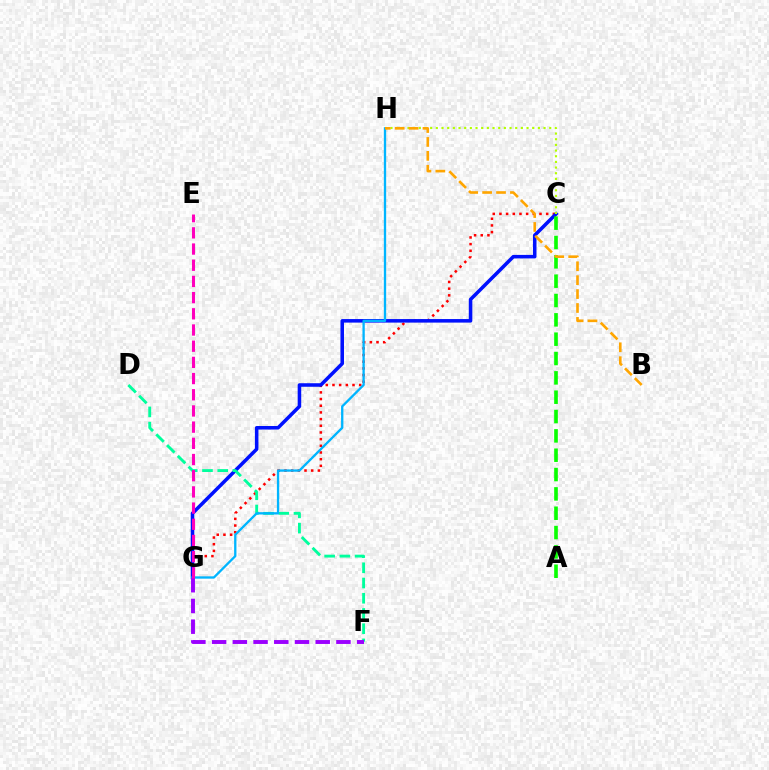{('C', 'G'): [{'color': '#ff0000', 'line_style': 'dotted', 'thickness': 1.81}, {'color': '#0010ff', 'line_style': 'solid', 'thickness': 2.55}], ('A', 'C'): [{'color': '#08ff00', 'line_style': 'dashed', 'thickness': 2.63}], ('D', 'F'): [{'color': '#00ff9d', 'line_style': 'dashed', 'thickness': 2.07}], ('C', 'H'): [{'color': '#b3ff00', 'line_style': 'dotted', 'thickness': 1.54}], ('G', 'H'): [{'color': '#00b5ff', 'line_style': 'solid', 'thickness': 1.67}], ('F', 'G'): [{'color': '#9b00ff', 'line_style': 'dashed', 'thickness': 2.81}], ('E', 'G'): [{'color': '#ff00bd', 'line_style': 'dashed', 'thickness': 2.2}], ('B', 'H'): [{'color': '#ffa500', 'line_style': 'dashed', 'thickness': 1.89}]}